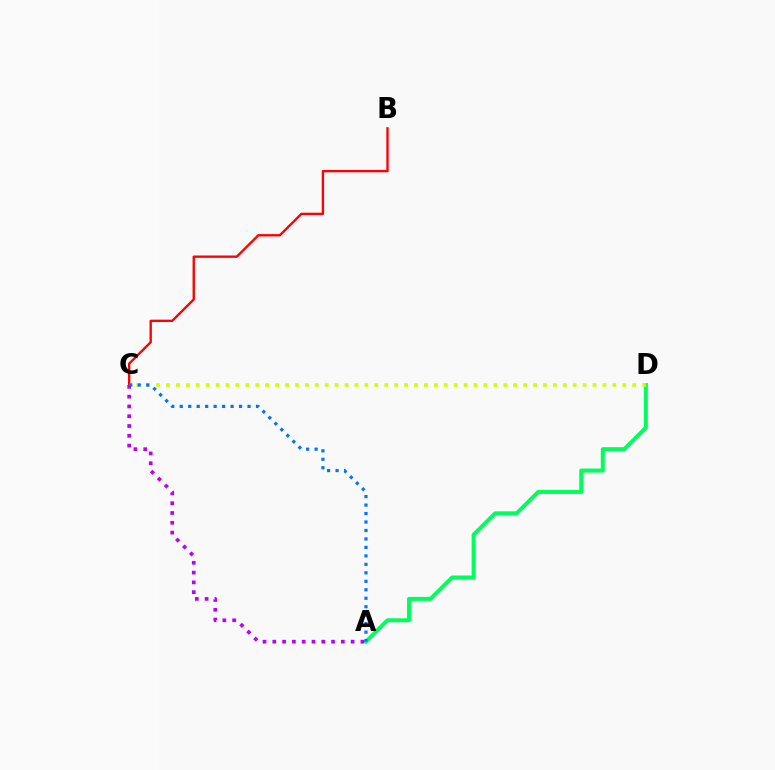{('A', 'D'): [{'color': '#00ff5c', 'line_style': 'solid', 'thickness': 2.88}], ('C', 'D'): [{'color': '#d1ff00', 'line_style': 'dotted', 'thickness': 2.7}], ('B', 'C'): [{'color': '#ff0000', 'line_style': 'solid', 'thickness': 1.7}], ('A', 'C'): [{'color': '#b900ff', 'line_style': 'dotted', 'thickness': 2.66}, {'color': '#0074ff', 'line_style': 'dotted', 'thickness': 2.3}]}